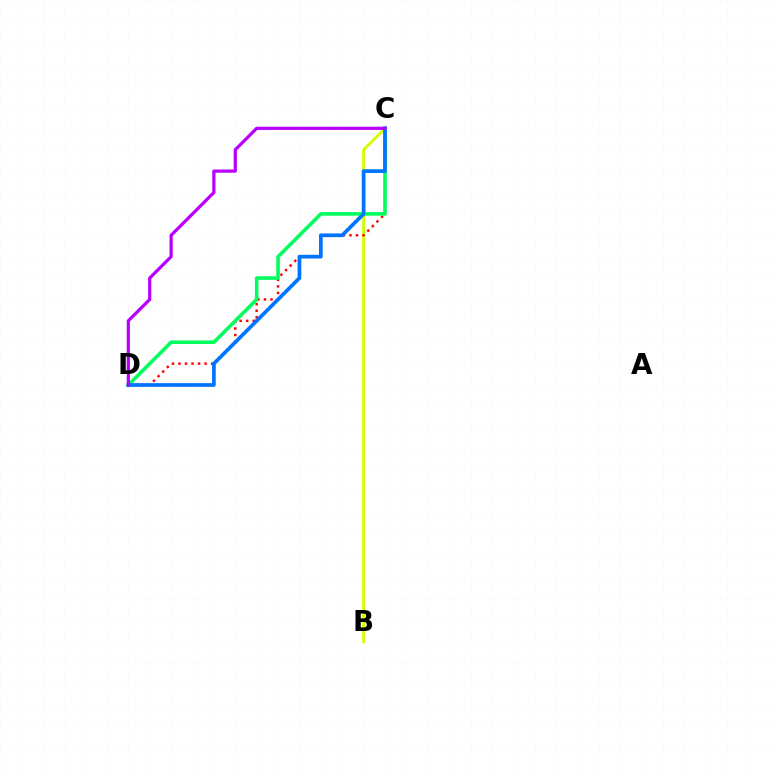{('B', 'C'): [{'color': '#d1ff00', 'line_style': 'solid', 'thickness': 2.06}], ('C', 'D'): [{'color': '#ff0000', 'line_style': 'dotted', 'thickness': 1.77}, {'color': '#00ff5c', 'line_style': 'solid', 'thickness': 2.57}, {'color': '#0074ff', 'line_style': 'solid', 'thickness': 2.67}, {'color': '#b900ff', 'line_style': 'solid', 'thickness': 2.32}]}